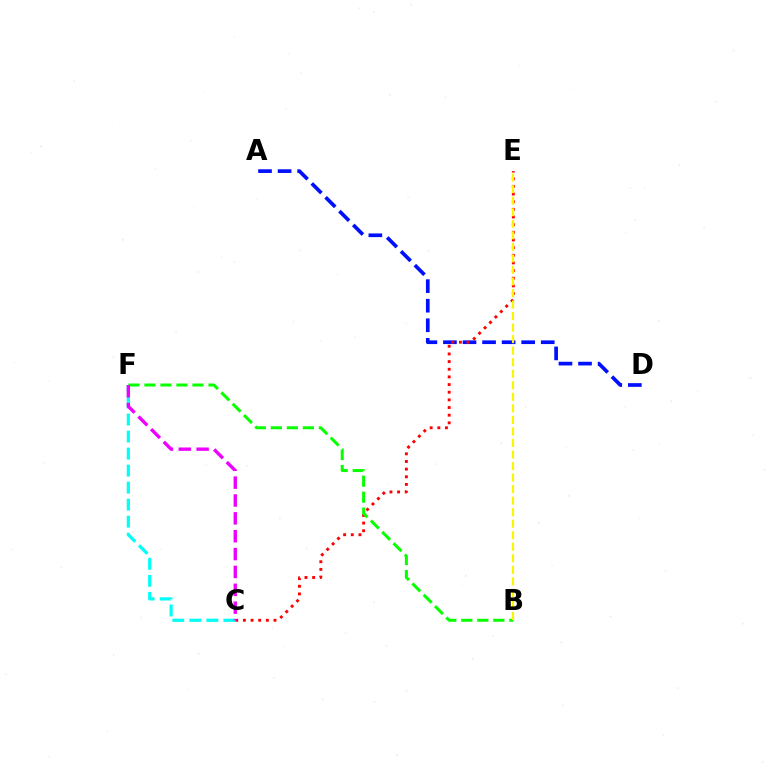{('A', 'D'): [{'color': '#0010ff', 'line_style': 'dashed', 'thickness': 2.66}], ('C', 'E'): [{'color': '#ff0000', 'line_style': 'dotted', 'thickness': 2.08}], ('B', 'F'): [{'color': '#08ff00', 'line_style': 'dashed', 'thickness': 2.18}], ('B', 'E'): [{'color': '#fcf500', 'line_style': 'dashed', 'thickness': 1.57}], ('C', 'F'): [{'color': '#00fff6', 'line_style': 'dashed', 'thickness': 2.31}, {'color': '#ee00ff', 'line_style': 'dashed', 'thickness': 2.43}]}